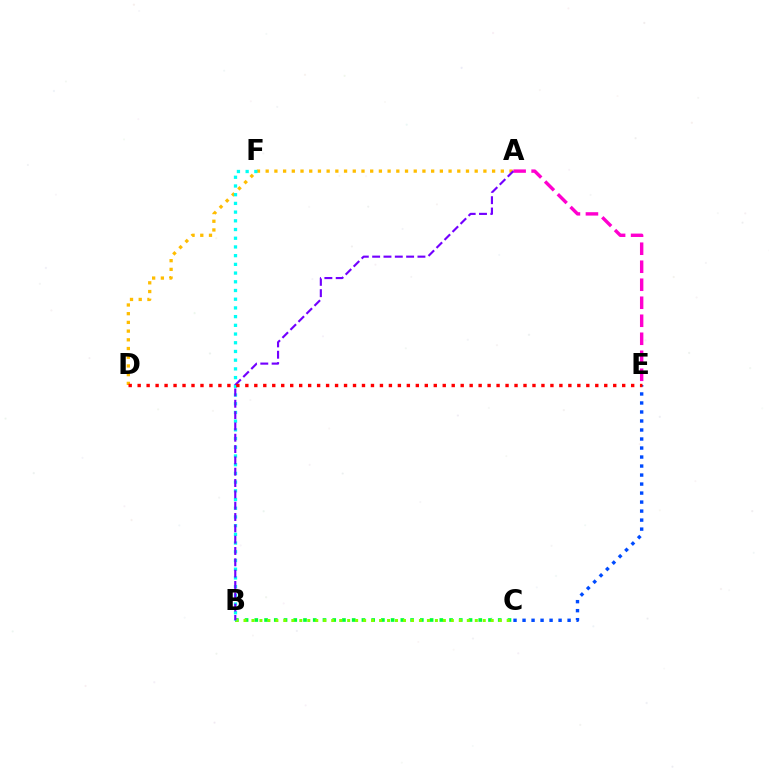{('A', 'E'): [{'color': '#ff00cf', 'line_style': 'dashed', 'thickness': 2.45}], ('A', 'D'): [{'color': '#ffbd00', 'line_style': 'dotted', 'thickness': 2.37}], ('B', 'C'): [{'color': '#00ff39', 'line_style': 'dotted', 'thickness': 2.65}, {'color': '#84ff00', 'line_style': 'dotted', 'thickness': 2.17}], ('B', 'F'): [{'color': '#00fff6', 'line_style': 'dotted', 'thickness': 2.37}], ('A', 'B'): [{'color': '#7200ff', 'line_style': 'dashed', 'thickness': 1.54}], ('C', 'E'): [{'color': '#004bff', 'line_style': 'dotted', 'thickness': 2.45}], ('D', 'E'): [{'color': '#ff0000', 'line_style': 'dotted', 'thickness': 2.44}]}